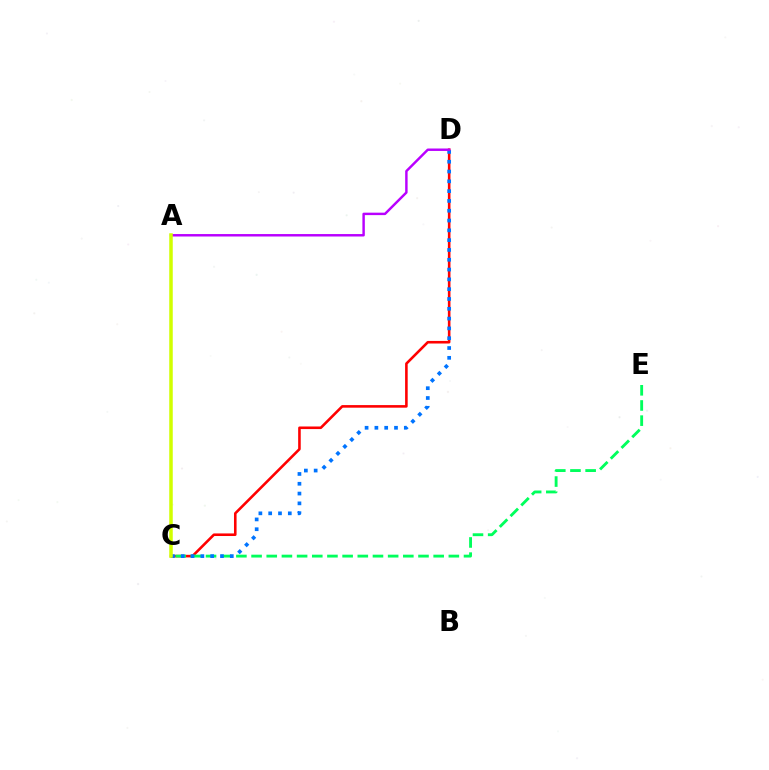{('C', 'D'): [{'color': '#ff0000', 'line_style': 'solid', 'thickness': 1.86}, {'color': '#0074ff', 'line_style': 'dotted', 'thickness': 2.66}], ('C', 'E'): [{'color': '#00ff5c', 'line_style': 'dashed', 'thickness': 2.06}], ('A', 'D'): [{'color': '#b900ff', 'line_style': 'solid', 'thickness': 1.76}], ('A', 'C'): [{'color': '#d1ff00', 'line_style': 'solid', 'thickness': 2.53}]}